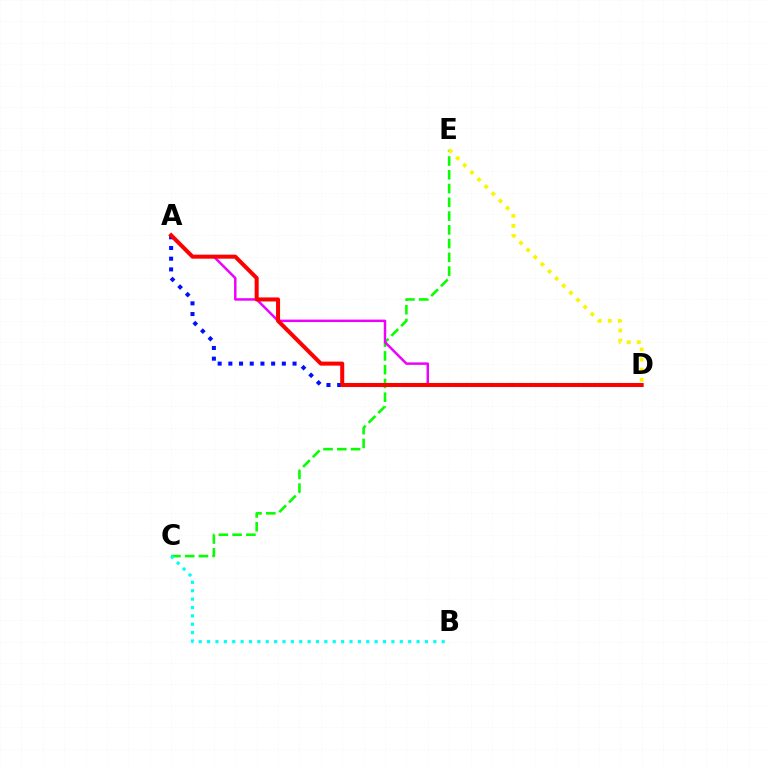{('C', 'E'): [{'color': '#08ff00', 'line_style': 'dashed', 'thickness': 1.87}], ('B', 'C'): [{'color': '#00fff6', 'line_style': 'dotted', 'thickness': 2.28}], ('A', 'D'): [{'color': '#ee00ff', 'line_style': 'solid', 'thickness': 1.78}, {'color': '#0010ff', 'line_style': 'dotted', 'thickness': 2.91}, {'color': '#ff0000', 'line_style': 'solid', 'thickness': 2.9}], ('D', 'E'): [{'color': '#fcf500', 'line_style': 'dotted', 'thickness': 2.74}]}